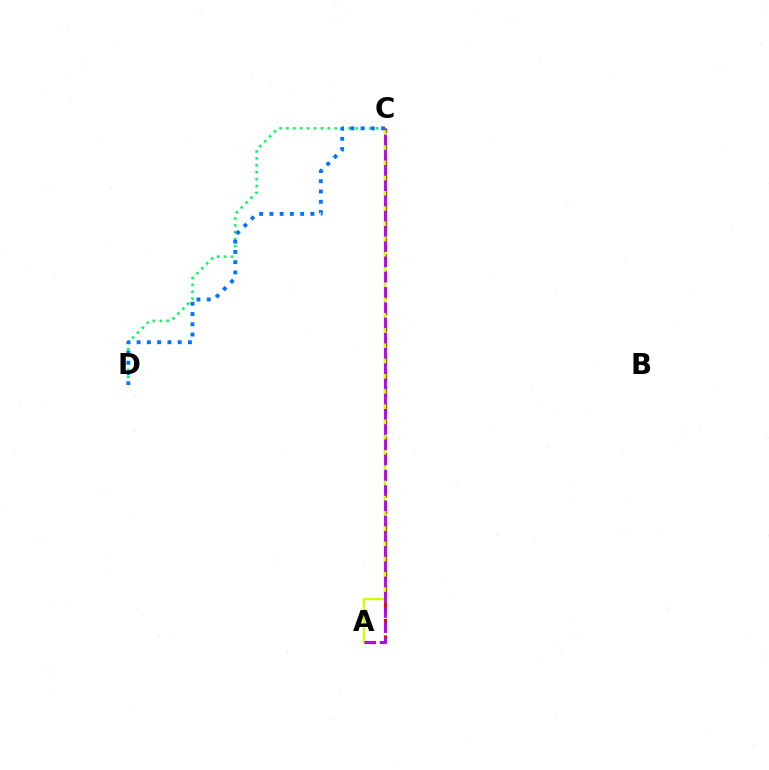{('C', 'D'): [{'color': '#00ff5c', 'line_style': 'dotted', 'thickness': 1.87}, {'color': '#0074ff', 'line_style': 'dotted', 'thickness': 2.79}], ('A', 'C'): [{'color': '#ff0000', 'line_style': 'dashed', 'thickness': 2.25}, {'color': '#d1ff00', 'line_style': 'solid', 'thickness': 1.7}, {'color': '#b900ff', 'line_style': 'dashed', 'thickness': 2.07}]}